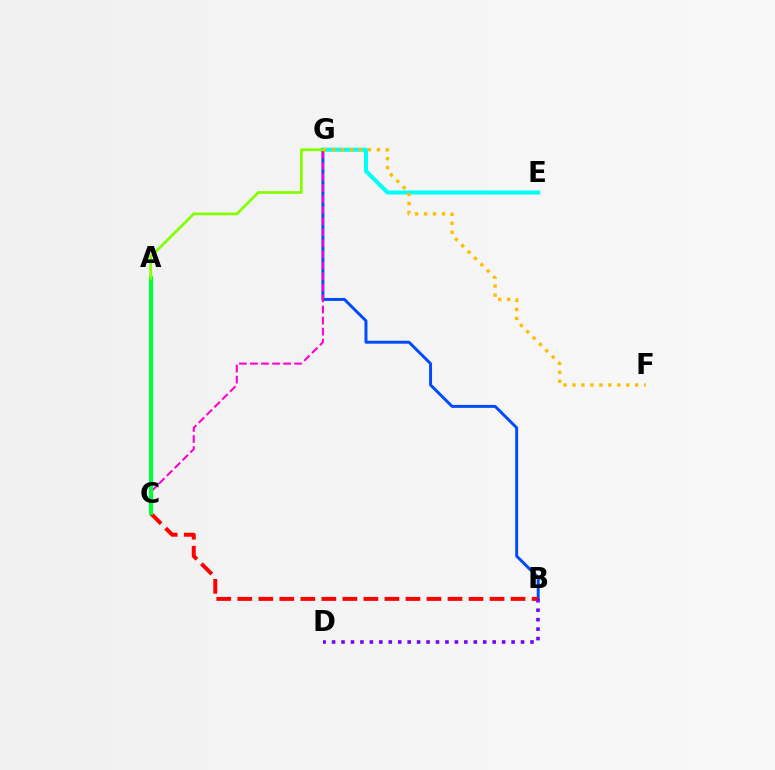{('E', 'G'): [{'color': '#00fff6', 'line_style': 'solid', 'thickness': 2.93}], ('B', 'G'): [{'color': '#004bff', 'line_style': 'solid', 'thickness': 2.12}], ('C', 'G'): [{'color': '#ff00cf', 'line_style': 'dashed', 'thickness': 1.5}], ('F', 'G'): [{'color': '#ffbd00', 'line_style': 'dotted', 'thickness': 2.44}], ('B', 'C'): [{'color': '#ff0000', 'line_style': 'dashed', 'thickness': 2.86}], ('A', 'C'): [{'color': '#00ff39', 'line_style': 'solid', 'thickness': 2.98}], ('B', 'D'): [{'color': '#7200ff', 'line_style': 'dotted', 'thickness': 2.57}], ('A', 'G'): [{'color': '#84ff00', 'line_style': 'solid', 'thickness': 1.98}]}